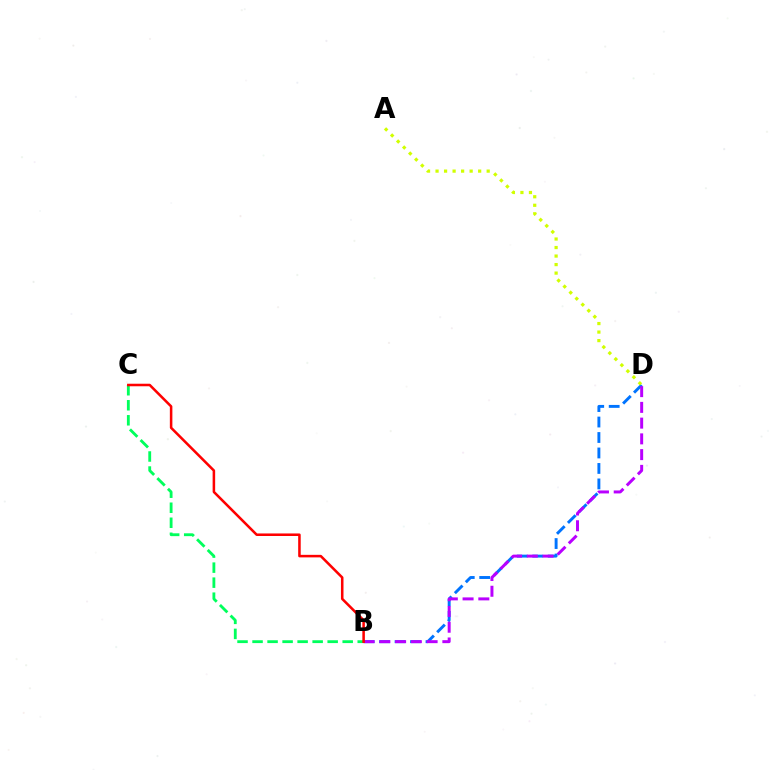{('B', 'D'): [{'color': '#0074ff', 'line_style': 'dashed', 'thickness': 2.1}, {'color': '#b900ff', 'line_style': 'dashed', 'thickness': 2.14}], ('B', 'C'): [{'color': '#00ff5c', 'line_style': 'dashed', 'thickness': 2.04}, {'color': '#ff0000', 'line_style': 'solid', 'thickness': 1.83}], ('A', 'D'): [{'color': '#d1ff00', 'line_style': 'dotted', 'thickness': 2.32}]}